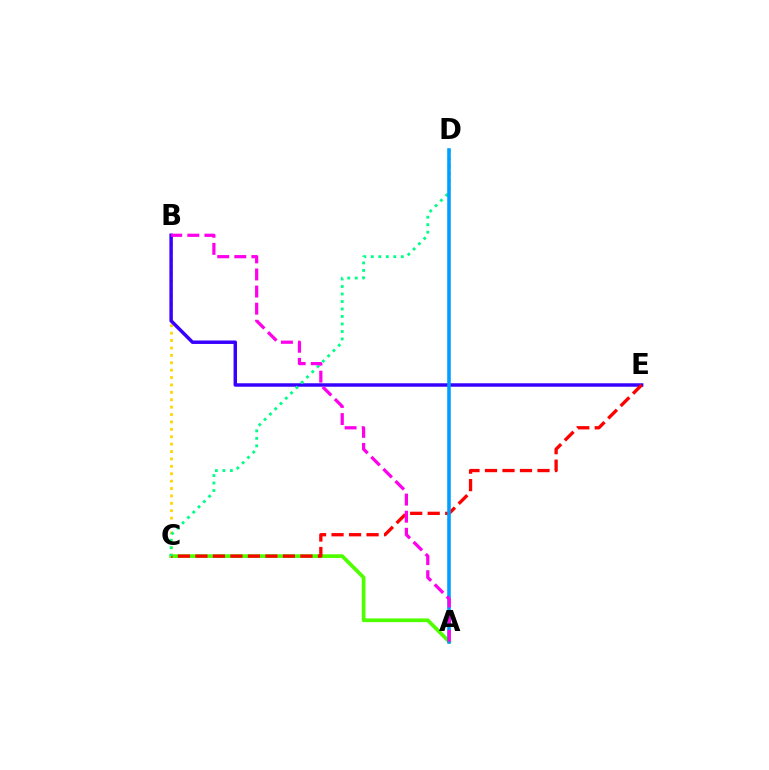{('A', 'C'): [{'color': '#4fff00', 'line_style': 'solid', 'thickness': 2.67}], ('B', 'C'): [{'color': '#ffd500', 'line_style': 'dotted', 'thickness': 2.01}], ('B', 'E'): [{'color': '#3700ff', 'line_style': 'solid', 'thickness': 2.49}], ('C', 'E'): [{'color': '#ff0000', 'line_style': 'dashed', 'thickness': 2.38}], ('C', 'D'): [{'color': '#00ff86', 'line_style': 'dotted', 'thickness': 2.04}], ('A', 'D'): [{'color': '#009eff', 'line_style': 'solid', 'thickness': 2.56}], ('A', 'B'): [{'color': '#ff00ed', 'line_style': 'dashed', 'thickness': 2.32}]}